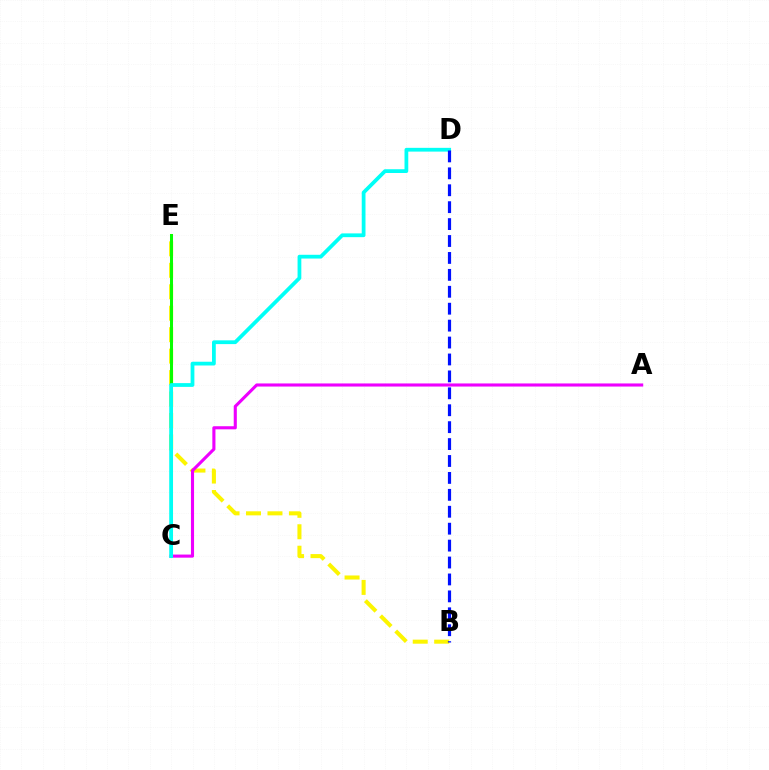{('C', 'E'): [{'color': '#ff0000', 'line_style': 'solid', 'thickness': 2.15}, {'color': '#08ff00', 'line_style': 'solid', 'thickness': 2.18}], ('B', 'E'): [{'color': '#fcf500', 'line_style': 'dashed', 'thickness': 2.91}], ('A', 'C'): [{'color': '#ee00ff', 'line_style': 'solid', 'thickness': 2.23}], ('C', 'D'): [{'color': '#00fff6', 'line_style': 'solid', 'thickness': 2.71}], ('B', 'D'): [{'color': '#0010ff', 'line_style': 'dashed', 'thickness': 2.3}]}